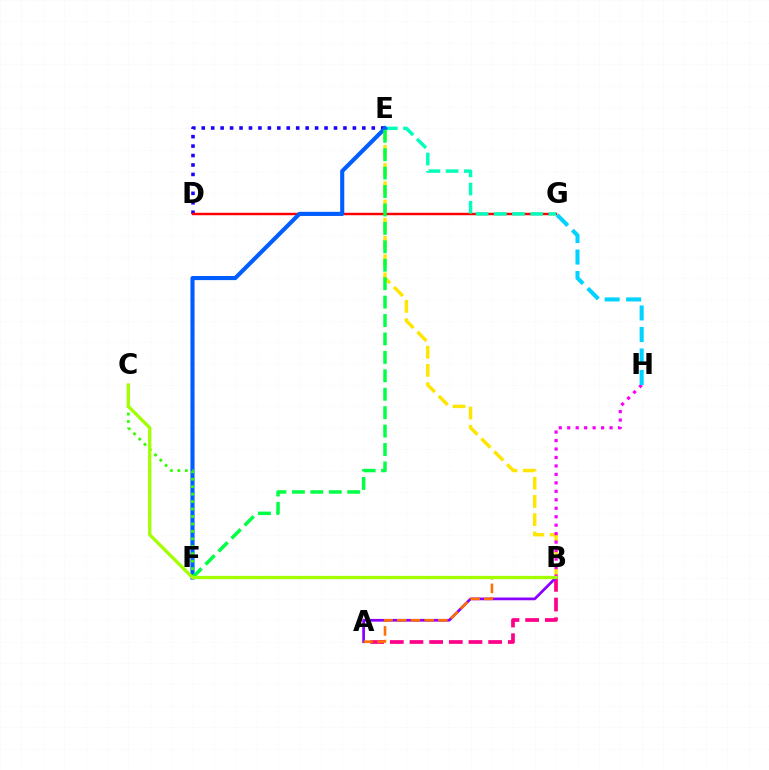{('B', 'E'): [{'color': '#ffe600', 'line_style': 'dashed', 'thickness': 2.47}], ('D', 'E'): [{'color': '#1900ff', 'line_style': 'dotted', 'thickness': 2.57}], ('D', 'G'): [{'color': '#ff0000', 'line_style': 'solid', 'thickness': 1.77}], ('B', 'H'): [{'color': '#fa00f9', 'line_style': 'dotted', 'thickness': 2.3}], ('E', 'G'): [{'color': '#00ffbb', 'line_style': 'dashed', 'thickness': 2.47}], ('A', 'B'): [{'color': '#ff0088', 'line_style': 'dashed', 'thickness': 2.67}, {'color': '#8a00ff', 'line_style': 'solid', 'thickness': 1.96}, {'color': '#ff7000', 'line_style': 'dashed', 'thickness': 1.86}], ('E', 'F'): [{'color': '#005dff', 'line_style': 'solid', 'thickness': 2.96}, {'color': '#00ff45', 'line_style': 'dashed', 'thickness': 2.5}], ('G', 'H'): [{'color': '#00d3ff', 'line_style': 'dashed', 'thickness': 2.92}], ('C', 'F'): [{'color': '#31ff00', 'line_style': 'dotted', 'thickness': 2.02}], ('B', 'C'): [{'color': '#a2ff00', 'line_style': 'solid', 'thickness': 2.36}]}